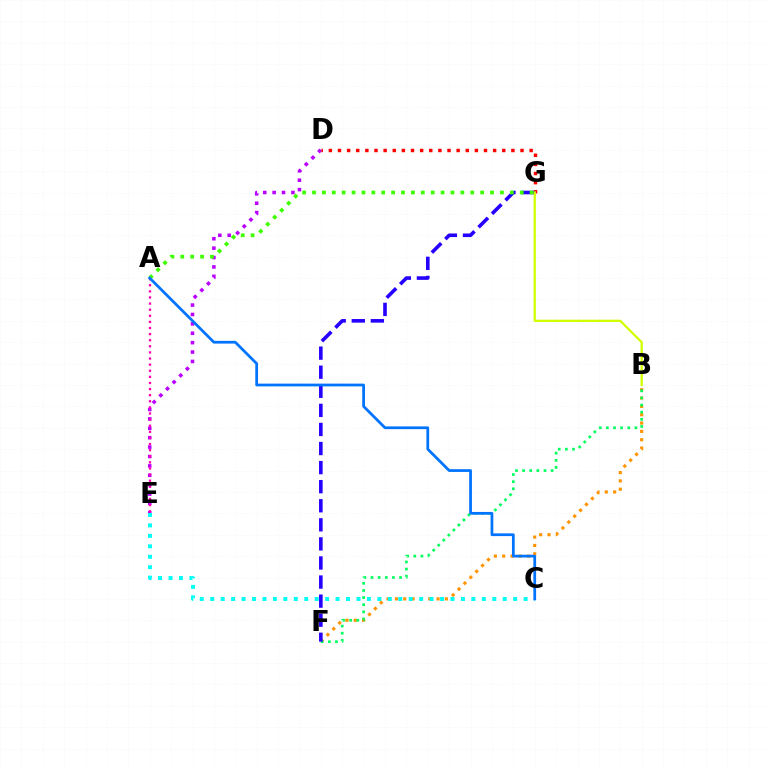{('D', 'E'): [{'color': '#b900ff', 'line_style': 'dotted', 'thickness': 2.55}], ('B', 'F'): [{'color': '#ff9400', 'line_style': 'dotted', 'thickness': 2.26}, {'color': '#00ff5c', 'line_style': 'dotted', 'thickness': 1.94}], ('C', 'E'): [{'color': '#00fff6', 'line_style': 'dotted', 'thickness': 2.84}], ('D', 'G'): [{'color': '#ff0000', 'line_style': 'dotted', 'thickness': 2.48}], ('F', 'G'): [{'color': '#2500ff', 'line_style': 'dashed', 'thickness': 2.59}], ('B', 'G'): [{'color': '#d1ff00', 'line_style': 'solid', 'thickness': 1.65}], ('A', 'E'): [{'color': '#ff00ac', 'line_style': 'dotted', 'thickness': 1.66}], ('A', 'G'): [{'color': '#3dff00', 'line_style': 'dotted', 'thickness': 2.69}], ('A', 'C'): [{'color': '#0074ff', 'line_style': 'solid', 'thickness': 1.98}]}